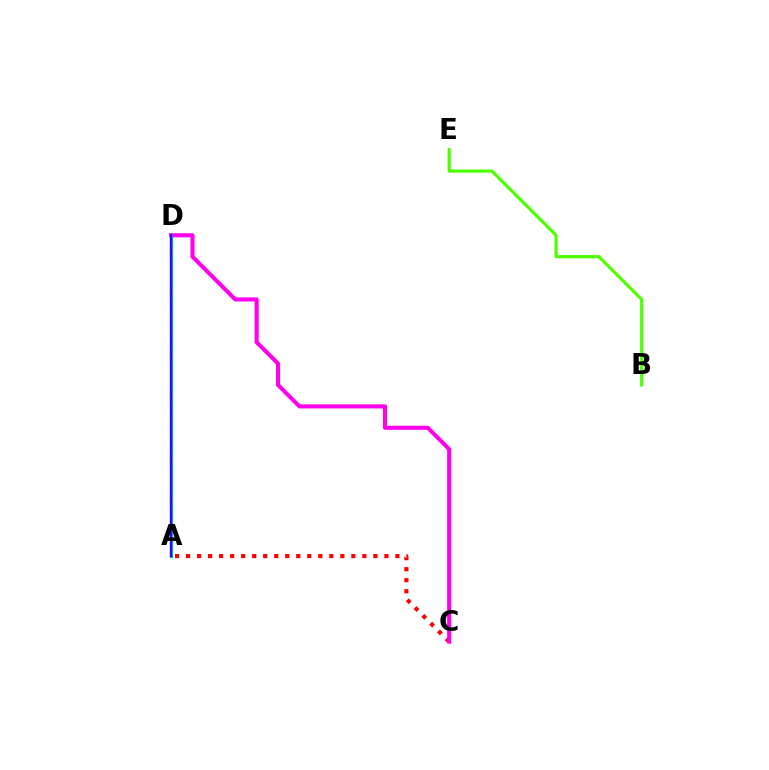{('A', 'D'): [{'color': '#00ff86', 'line_style': 'solid', 'thickness': 2.45}, {'color': '#ffd500', 'line_style': 'dashed', 'thickness': 1.77}, {'color': '#009eff', 'line_style': 'solid', 'thickness': 1.86}, {'color': '#3700ff', 'line_style': 'solid', 'thickness': 1.59}], ('B', 'E'): [{'color': '#4fff00', 'line_style': 'solid', 'thickness': 2.3}], ('A', 'C'): [{'color': '#ff0000', 'line_style': 'dotted', 'thickness': 2.99}], ('C', 'D'): [{'color': '#ff00ed', 'line_style': 'solid', 'thickness': 2.94}]}